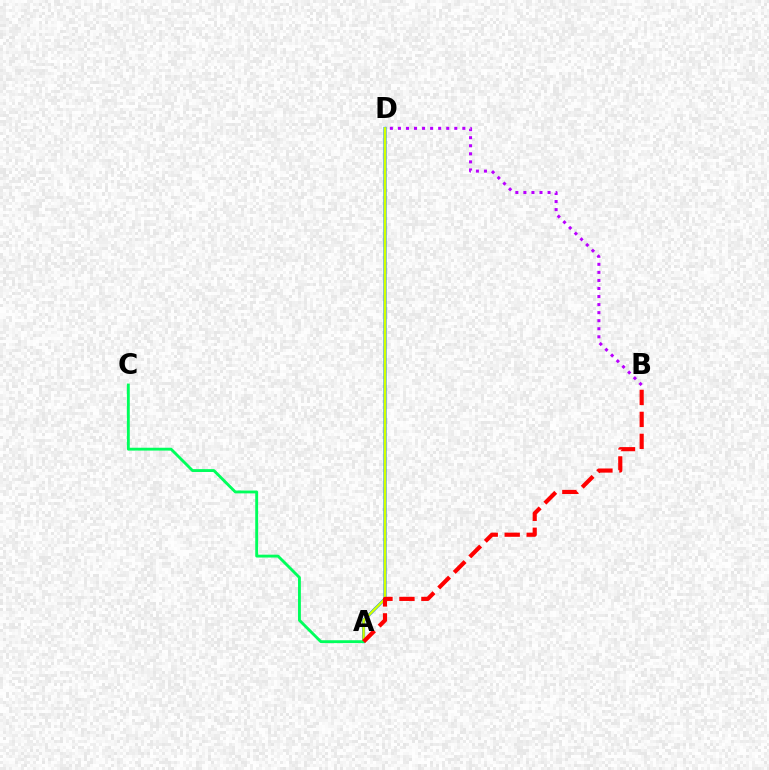{('A', 'D'): [{'color': '#0074ff', 'line_style': 'solid', 'thickness': 2.16}, {'color': '#d1ff00', 'line_style': 'solid', 'thickness': 1.75}], ('B', 'D'): [{'color': '#b900ff', 'line_style': 'dotted', 'thickness': 2.19}], ('A', 'C'): [{'color': '#00ff5c', 'line_style': 'solid', 'thickness': 2.06}], ('A', 'B'): [{'color': '#ff0000', 'line_style': 'dashed', 'thickness': 2.98}]}